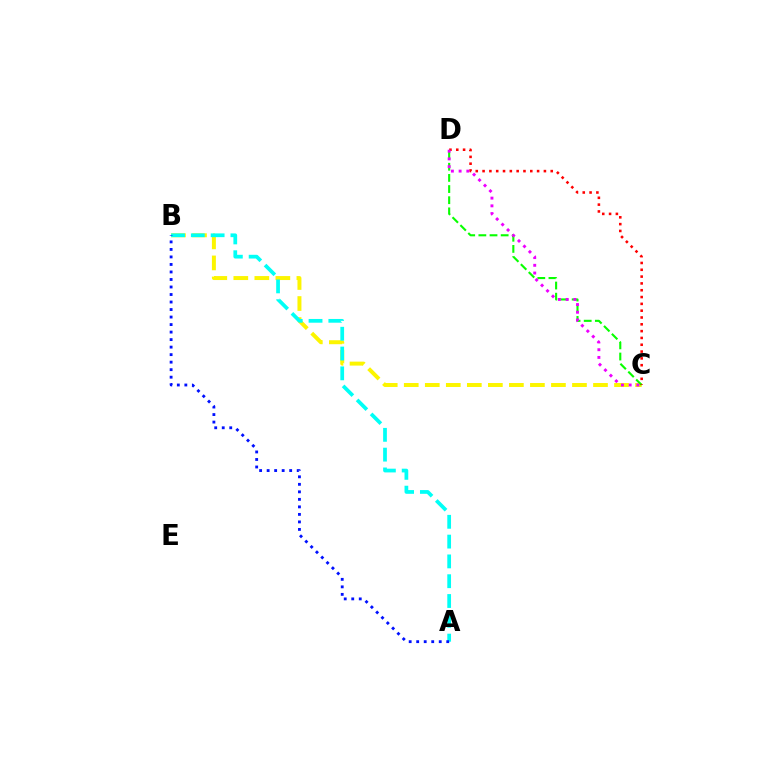{('B', 'C'): [{'color': '#fcf500', 'line_style': 'dashed', 'thickness': 2.86}], ('C', 'D'): [{'color': '#08ff00', 'line_style': 'dashed', 'thickness': 1.51}, {'color': '#ff0000', 'line_style': 'dotted', 'thickness': 1.85}, {'color': '#ee00ff', 'line_style': 'dotted', 'thickness': 2.1}], ('A', 'B'): [{'color': '#00fff6', 'line_style': 'dashed', 'thickness': 2.69}, {'color': '#0010ff', 'line_style': 'dotted', 'thickness': 2.04}]}